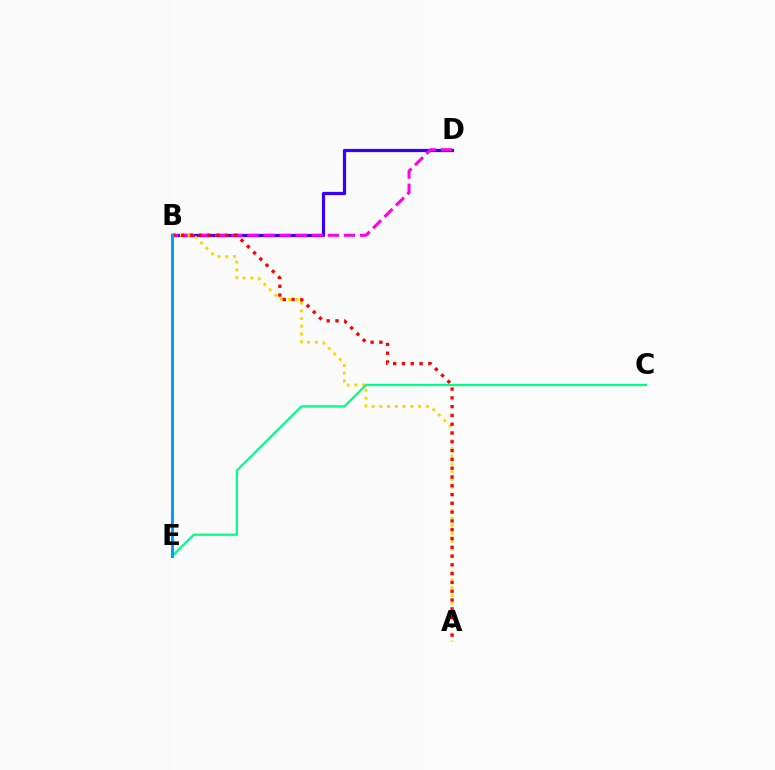{('B', 'D'): [{'color': '#3700ff', 'line_style': 'solid', 'thickness': 2.31}, {'color': '#ff00ed', 'line_style': 'dashed', 'thickness': 2.19}], ('A', 'B'): [{'color': '#ffd500', 'line_style': 'dotted', 'thickness': 2.1}, {'color': '#ff0000', 'line_style': 'dotted', 'thickness': 2.39}], ('B', 'E'): [{'color': '#4fff00', 'line_style': 'solid', 'thickness': 1.93}, {'color': '#009eff', 'line_style': 'solid', 'thickness': 2.16}], ('C', 'E'): [{'color': '#00ff86', 'line_style': 'solid', 'thickness': 1.62}]}